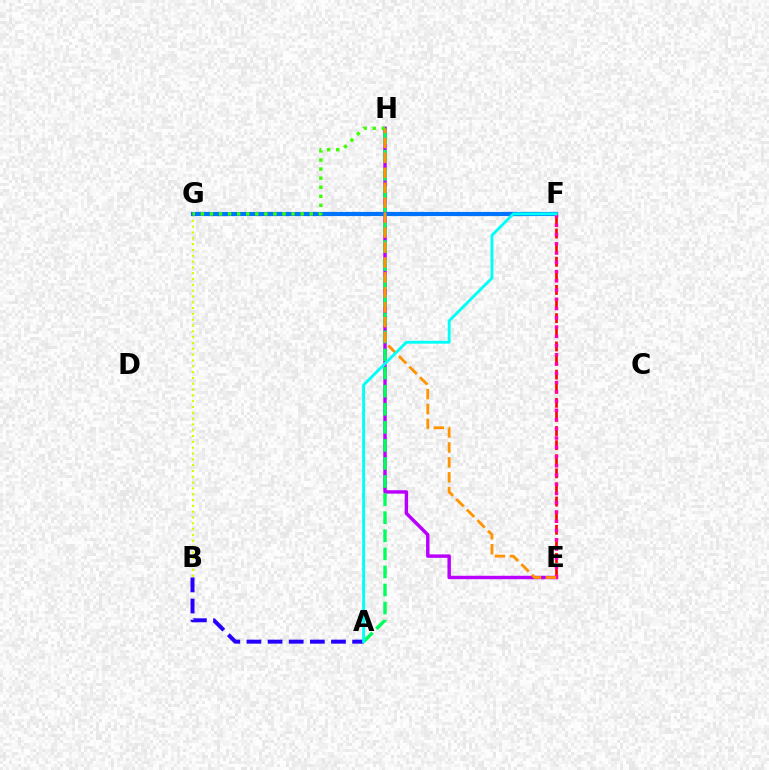{('E', 'H'): [{'color': '#b900ff', 'line_style': 'solid', 'thickness': 2.48}, {'color': '#ff9400', 'line_style': 'dashed', 'thickness': 2.03}], ('A', 'H'): [{'color': '#00ff5c', 'line_style': 'dashed', 'thickness': 2.46}], ('B', 'G'): [{'color': '#d1ff00', 'line_style': 'dotted', 'thickness': 1.58}], ('F', 'G'): [{'color': '#0074ff', 'line_style': 'solid', 'thickness': 2.99}], ('A', 'B'): [{'color': '#2500ff', 'line_style': 'dashed', 'thickness': 2.87}], ('E', 'F'): [{'color': '#ff0000', 'line_style': 'dashed', 'thickness': 1.92}, {'color': '#ff00ac', 'line_style': 'dotted', 'thickness': 2.51}], ('A', 'F'): [{'color': '#00fff6', 'line_style': 'solid', 'thickness': 2.09}], ('G', 'H'): [{'color': '#3dff00', 'line_style': 'dotted', 'thickness': 2.46}]}